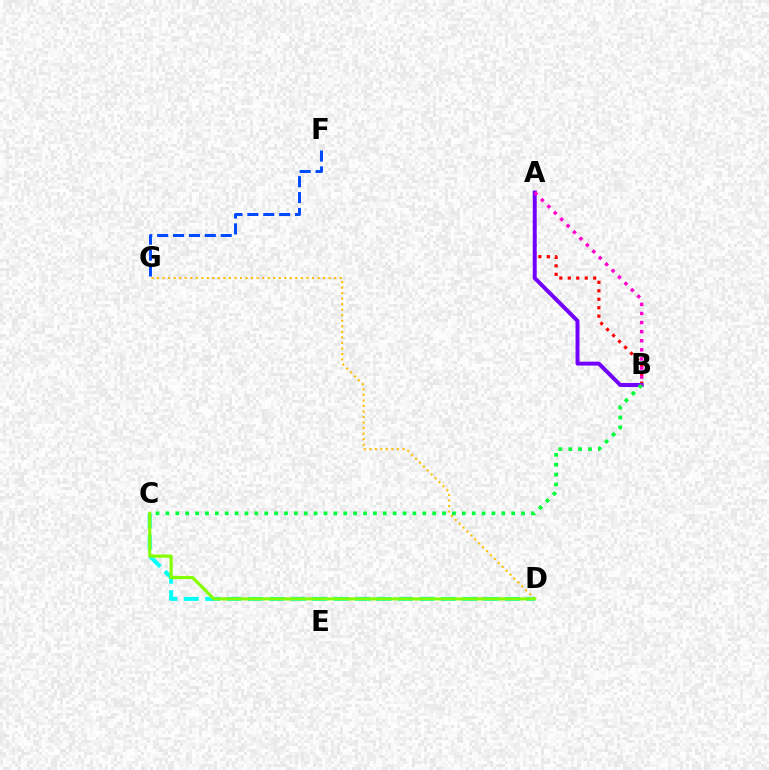{('C', 'D'): [{'color': '#00fff6', 'line_style': 'dashed', 'thickness': 2.91}, {'color': '#84ff00', 'line_style': 'solid', 'thickness': 2.25}], ('A', 'B'): [{'color': '#ff0000', 'line_style': 'dotted', 'thickness': 2.3}, {'color': '#7200ff', 'line_style': 'solid', 'thickness': 2.84}, {'color': '#ff00cf', 'line_style': 'dotted', 'thickness': 2.47}], ('F', 'G'): [{'color': '#004bff', 'line_style': 'dashed', 'thickness': 2.16}], ('D', 'G'): [{'color': '#ffbd00', 'line_style': 'dotted', 'thickness': 1.5}], ('B', 'C'): [{'color': '#00ff39', 'line_style': 'dotted', 'thickness': 2.68}]}